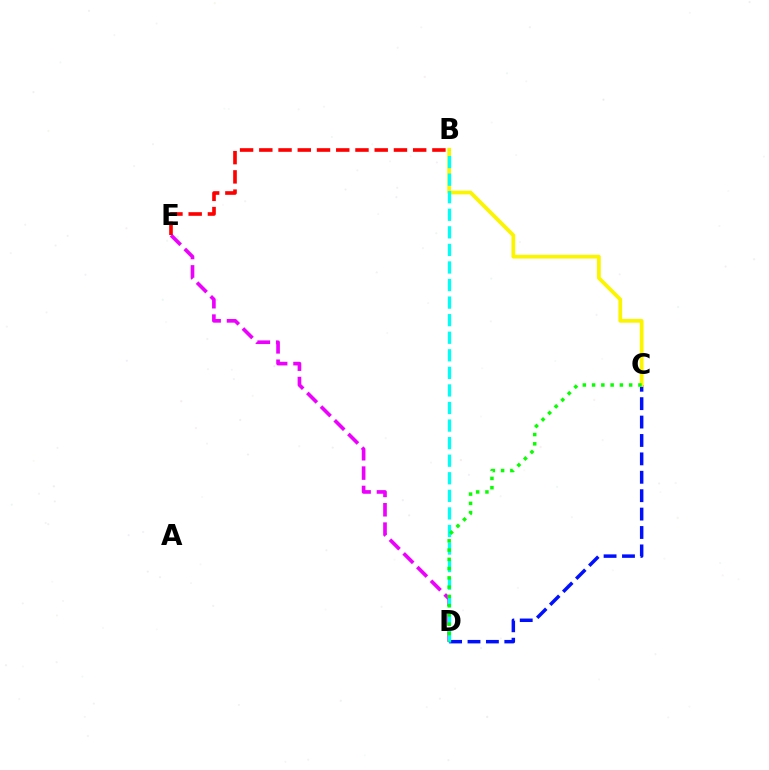{('C', 'D'): [{'color': '#0010ff', 'line_style': 'dashed', 'thickness': 2.5}, {'color': '#08ff00', 'line_style': 'dotted', 'thickness': 2.52}], ('D', 'E'): [{'color': '#ee00ff', 'line_style': 'dashed', 'thickness': 2.63}], ('B', 'C'): [{'color': '#fcf500', 'line_style': 'solid', 'thickness': 2.71}], ('B', 'D'): [{'color': '#00fff6', 'line_style': 'dashed', 'thickness': 2.39}], ('B', 'E'): [{'color': '#ff0000', 'line_style': 'dashed', 'thickness': 2.61}]}